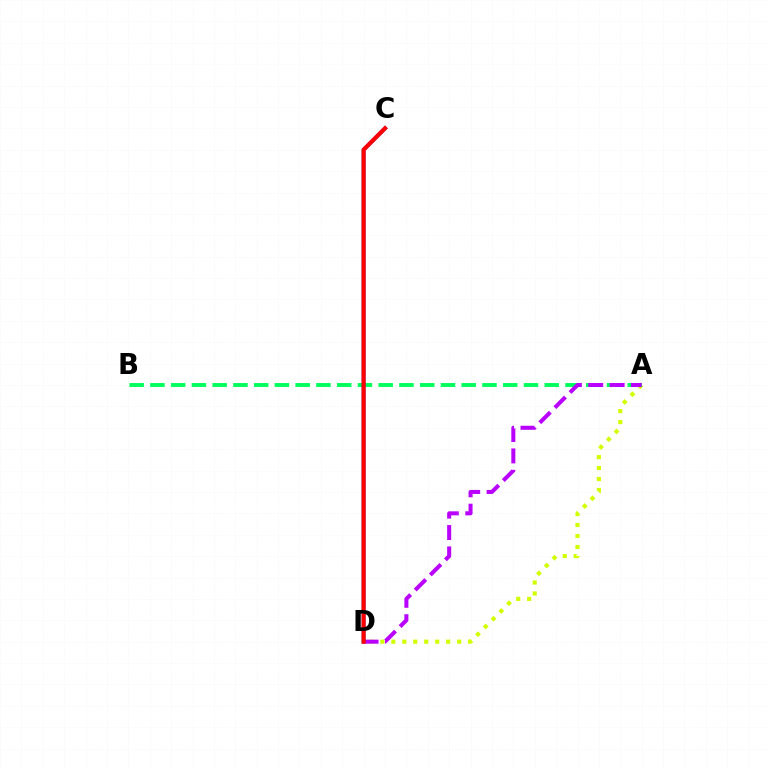{('A', 'D'): [{'color': '#d1ff00', 'line_style': 'dotted', 'thickness': 2.98}, {'color': '#b900ff', 'line_style': 'dashed', 'thickness': 2.9}], ('A', 'B'): [{'color': '#00ff5c', 'line_style': 'dashed', 'thickness': 2.82}], ('C', 'D'): [{'color': '#0074ff', 'line_style': 'solid', 'thickness': 2.72}, {'color': '#ff0000', 'line_style': 'solid', 'thickness': 3.0}]}